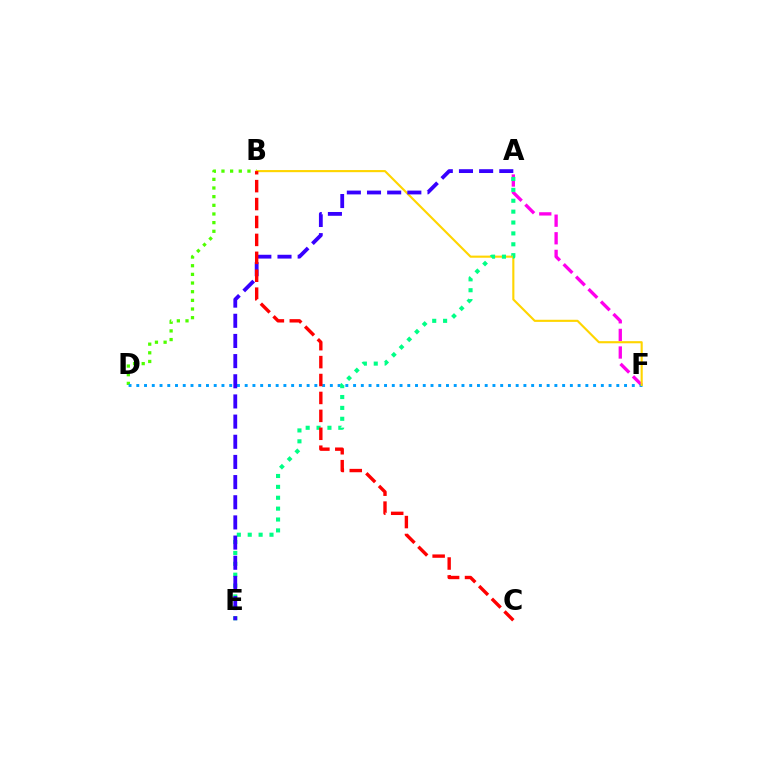{('A', 'F'): [{'color': '#ff00ed', 'line_style': 'dashed', 'thickness': 2.39}], ('B', 'D'): [{'color': '#4fff00', 'line_style': 'dotted', 'thickness': 2.35}], ('D', 'F'): [{'color': '#009eff', 'line_style': 'dotted', 'thickness': 2.1}], ('B', 'F'): [{'color': '#ffd500', 'line_style': 'solid', 'thickness': 1.53}], ('A', 'E'): [{'color': '#00ff86', 'line_style': 'dotted', 'thickness': 2.96}, {'color': '#3700ff', 'line_style': 'dashed', 'thickness': 2.74}], ('B', 'C'): [{'color': '#ff0000', 'line_style': 'dashed', 'thickness': 2.43}]}